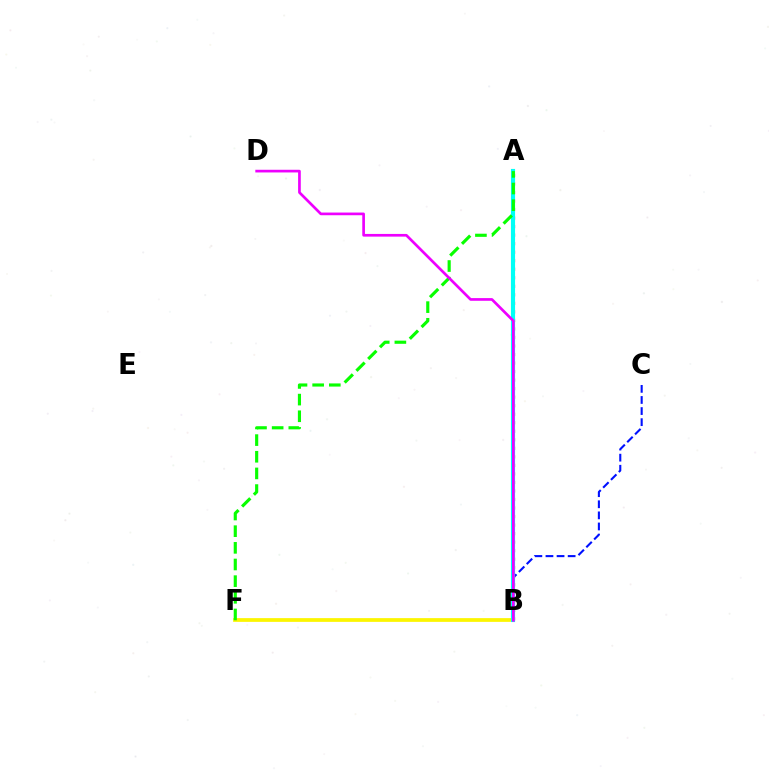{('B', 'F'): [{'color': '#fcf500', 'line_style': 'solid', 'thickness': 2.69}], ('B', 'C'): [{'color': '#0010ff', 'line_style': 'dashed', 'thickness': 1.51}], ('A', 'B'): [{'color': '#ff0000', 'line_style': 'dotted', 'thickness': 2.32}, {'color': '#00fff6', 'line_style': 'solid', 'thickness': 2.98}], ('A', 'F'): [{'color': '#08ff00', 'line_style': 'dashed', 'thickness': 2.26}], ('B', 'D'): [{'color': '#ee00ff', 'line_style': 'solid', 'thickness': 1.93}]}